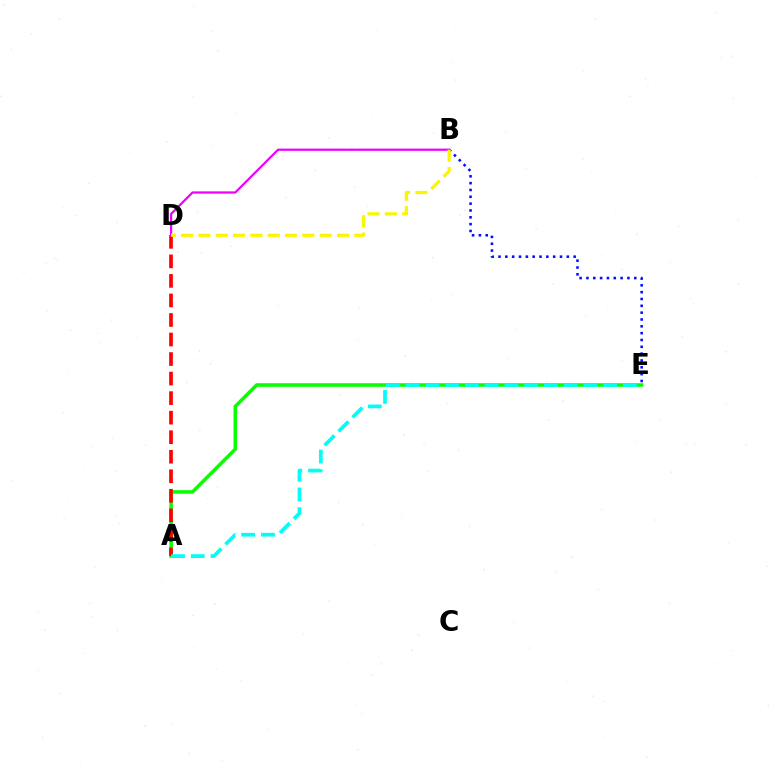{('B', 'E'): [{'color': '#0010ff', 'line_style': 'dotted', 'thickness': 1.86}], ('A', 'E'): [{'color': '#08ff00', 'line_style': 'solid', 'thickness': 2.54}, {'color': '#00fff6', 'line_style': 'dashed', 'thickness': 2.68}], ('A', 'D'): [{'color': '#ff0000', 'line_style': 'dashed', 'thickness': 2.65}], ('B', 'D'): [{'color': '#ee00ff', 'line_style': 'solid', 'thickness': 1.6}, {'color': '#fcf500', 'line_style': 'dashed', 'thickness': 2.35}]}